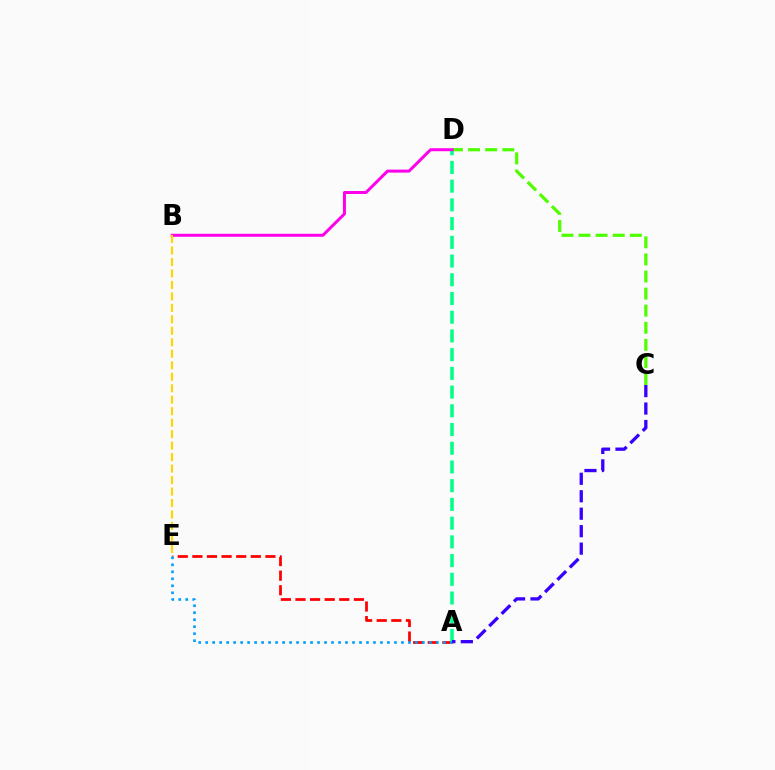{('A', 'E'): [{'color': '#ff0000', 'line_style': 'dashed', 'thickness': 1.98}, {'color': '#009eff', 'line_style': 'dotted', 'thickness': 1.9}], ('A', 'D'): [{'color': '#00ff86', 'line_style': 'dashed', 'thickness': 2.54}], ('C', 'D'): [{'color': '#4fff00', 'line_style': 'dashed', 'thickness': 2.32}], ('A', 'C'): [{'color': '#3700ff', 'line_style': 'dashed', 'thickness': 2.37}], ('B', 'D'): [{'color': '#ff00ed', 'line_style': 'solid', 'thickness': 2.16}], ('B', 'E'): [{'color': '#ffd500', 'line_style': 'dashed', 'thickness': 1.56}]}